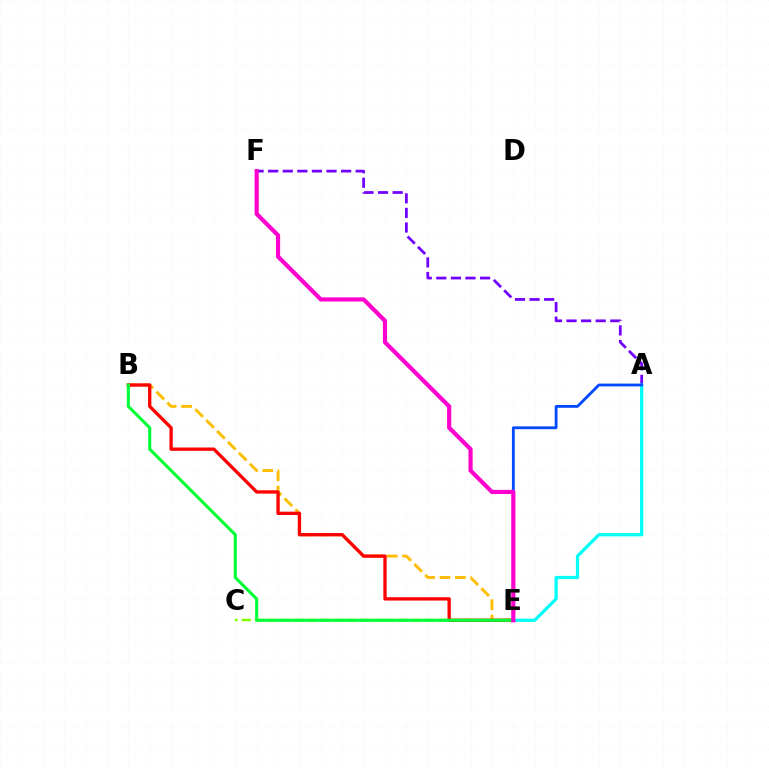{('C', 'E'): [{'color': '#84ff00', 'line_style': 'dashed', 'thickness': 1.78}], ('B', 'E'): [{'color': '#ffbd00', 'line_style': 'dashed', 'thickness': 2.09}, {'color': '#ff0000', 'line_style': 'solid', 'thickness': 2.4}, {'color': '#00ff39', 'line_style': 'solid', 'thickness': 2.22}], ('A', 'F'): [{'color': '#7200ff', 'line_style': 'dashed', 'thickness': 1.98}], ('A', 'E'): [{'color': '#00fff6', 'line_style': 'solid', 'thickness': 2.33}, {'color': '#004bff', 'line_style': 'solid', 'thickness': 2.03}], ('E', 'F'): [{'color': '#ff00cf', 'line_style': 'solid', 'thickness': 3.0}]}